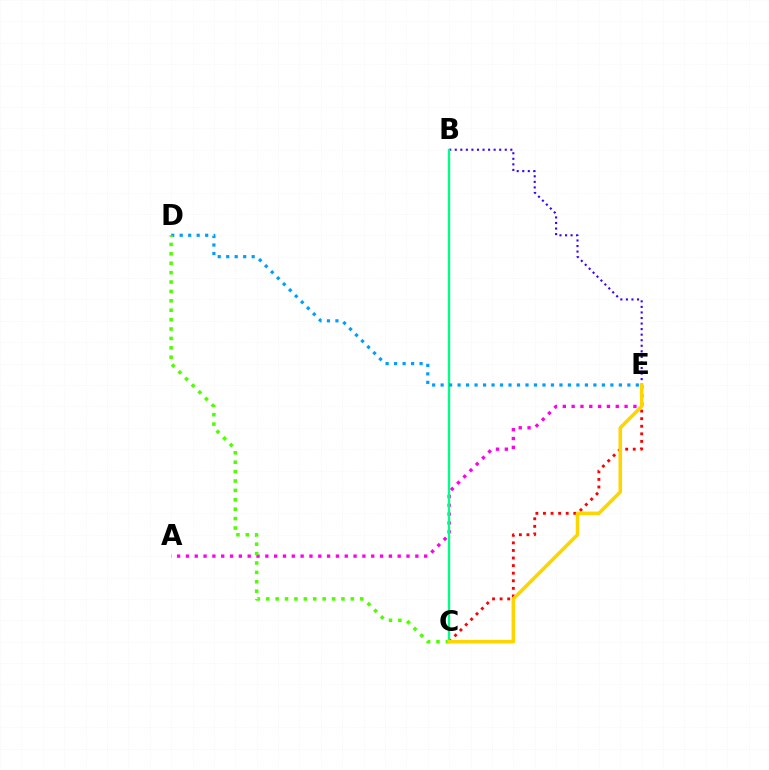{('A', 'E'): [{'color': '#ff00ed', 'line_style': 'dotted', 'thickness': 2.4}], ('C', 'E'): [{'color': '#ff0000', 'line_style': 'dotted', 'thickness': 2.06}, {'color': '#ffd500', 'line_style': 'solid', 'thickness': 2.56}], ('B', 'E'): [{'color': '#3700ff', 'line_style': 'dotted', 'thickness': 1.51}], ('B', 'C'): [{'color': '#00ff86', 'line_style': 'solid', 'thickness': 1.69}], ('D', 'E'): [{'color': '#009eff', 'line_style': 'dotted', 'thickness': 2.31}], ('C', 'D'): [{'color': '#4fff00', 'line_style': 'dotted', 'thickness': 2.55}]}